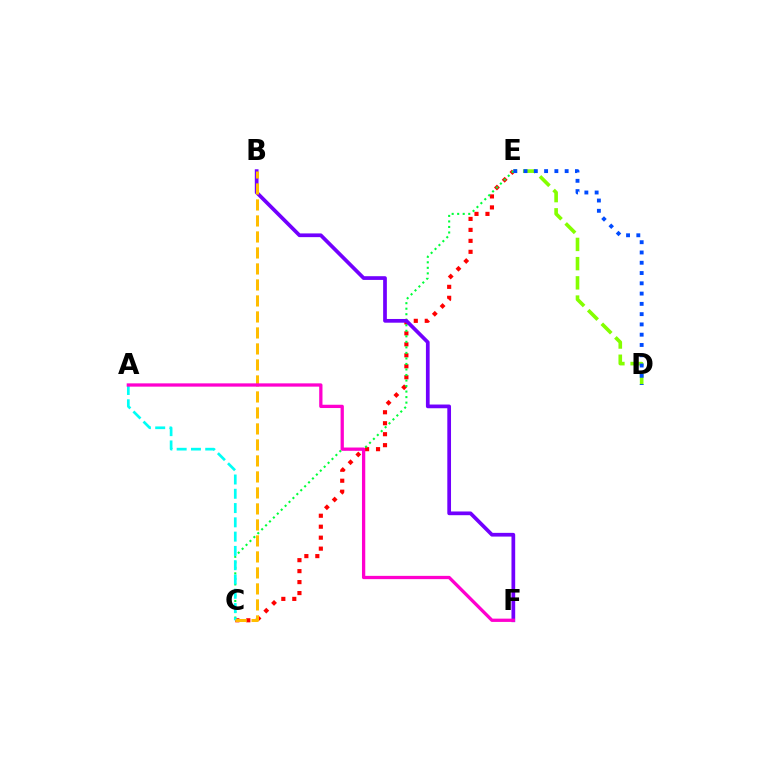{('C', 'E'): [{'color': '#ff0000', 'line_style': 'dotted', 'thickness': 2.98}, {'color': '#00ff39', 'line_style': 'dotted', 'thickness': 1.5}], ('D', 'E'): [{'color': '#84ff00', 'line_style': 'dashed', 'thickness': 2.61}, {'color': '#004bff', 'line_style': 'dotted', 'thickness': 2.79}], ('B', 'F'): [{'color': '#7200ff', 'line_style': 'solid', 'thickness': 2.68}], ('A', 'C'): [{'color': '#00fff6', 'line_style': 'dashed', 'thickness': 1.94}], ('B', 'C'): [{'color': '#ffbd00', 'line_style': 'dashed', 'thickness': 2.17}], ('A', 'F'): [{'color': '#ff00cf', 'line_style': 'solid', 'thickness': 2.36}]}